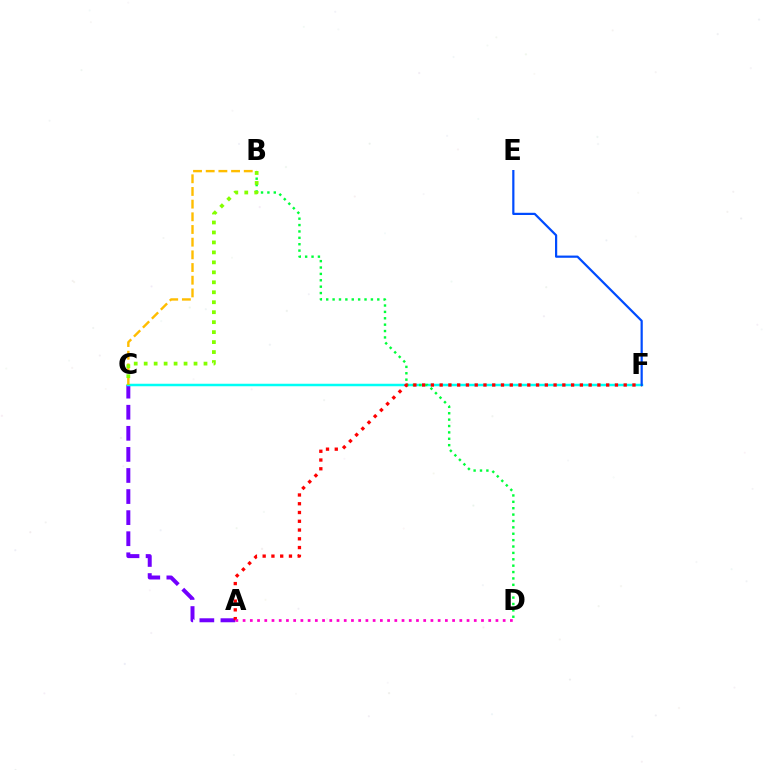{('A', 'C'): [{'color': '#7200ff', 'line_style': 'dashed', 'thickness': 2.86}], ('C', 'F'): [{'color': '#00fff6', 'line_style': 'solid', 'thickness': 1.8}], ('B', 'C'): [{'color': '#ffbd00', 'line_style': 'dashed', 'thickness': 1.72}, {'color': '#84ff00', 'line_style': 'dotted', 'thickness': 2.71}], ('B', 'D'): [{'color': '#00ff39', 'line_style': 'dotted', 'thickness': 1.73}], ('A', 'F'): [{'color': '#ff0000', 'line_style': 'dotted', 'thickness': 2.38}], ('E', 'F'): [{'color': '#004bff', 'line_style': 'solid', 'thickness': 1.59}], ('A', 'D'): [{'color': '#ff00cf', 'line_style': 'dotted', 'thickness': 1.96}]}